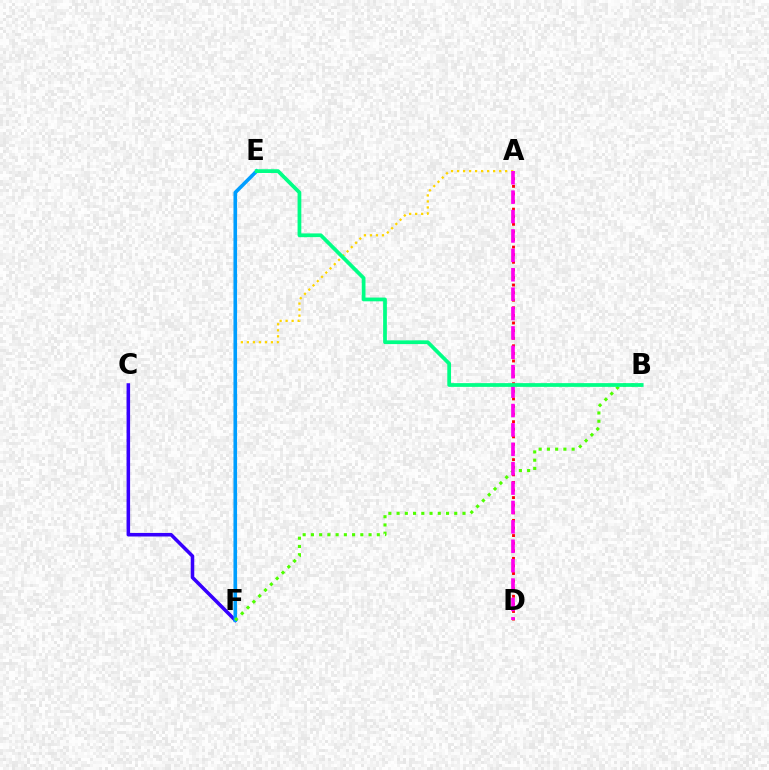{('A', 'F'): [{'color': '#ffd500', 'line_style': 'dotted', 'thickness': 1.63}], ('C', 'F'): [{'color': '#3700ff', 'line_style': 'solid', 'thickness': 2.54}], ('E', 'F'): [{'color': '#009eff', 'line_style': 'solid', 'thickness': 2.6}], ('A', 'D'): [{'color': '#ff0000', 'line_style': 'dotted', 'thickness': 2.06}, {'color': '#ff00ed', 'line_style': 'dashed', 'thickness': 2.63}], ('B', 'F'): [{'color': '#4fff00', 'line_style': 'dotted', 'thickness': 2.24}], ('B', 'E'): [{'color': '#00ff86', 'line_style': 'solid', 'thickness': 2.7}]}